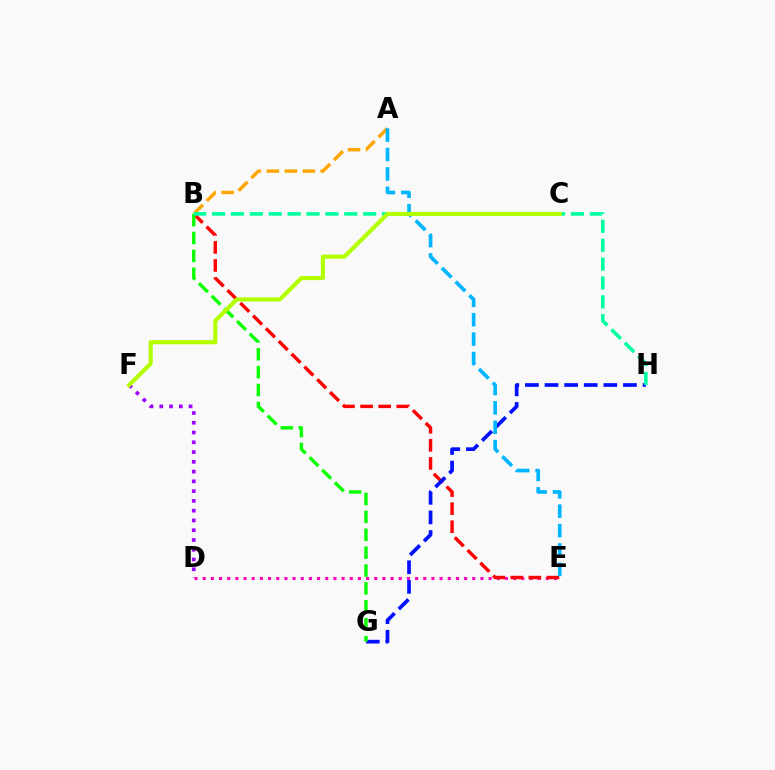{('A', 'B'): [{'color': '#ffa500', 'line_style': 'dashed', 'thickness': 2.45}], ('D', 'F'): [{'color': '#9b00ff', 'line_style': 'dotted', 'thickness': 2.65}], ('D', 'E'): [{'color': '#ff00bd', 'line_style': 'dotted', 'thickness': 2.22}], ('B', 'E'): [{'color': '#ff0000', 'line_style': 'dashed', 'thickness': 2.45}], ('G', 'H'): [{'color': '#0010ff', 'line_style': 'dashed', 'thickness': 2.66}], ('B', 'G'): [{'color': '#08ff00', 'line_style': 'dashed', 'thickness': 2.43}], ('A', 'E'): [{'color': '#00b5ff', 'line_style': 'dashed', 'thickness': 2.64}], ('B', 'H'): [{'color': '#00ff9d', 'line_style': 'dashed', 'thickness': 2.57}], ('C', 'F'): [{'color': '#b3ff00', 'line_style': 'solid', 'thickness': 2.96}]}